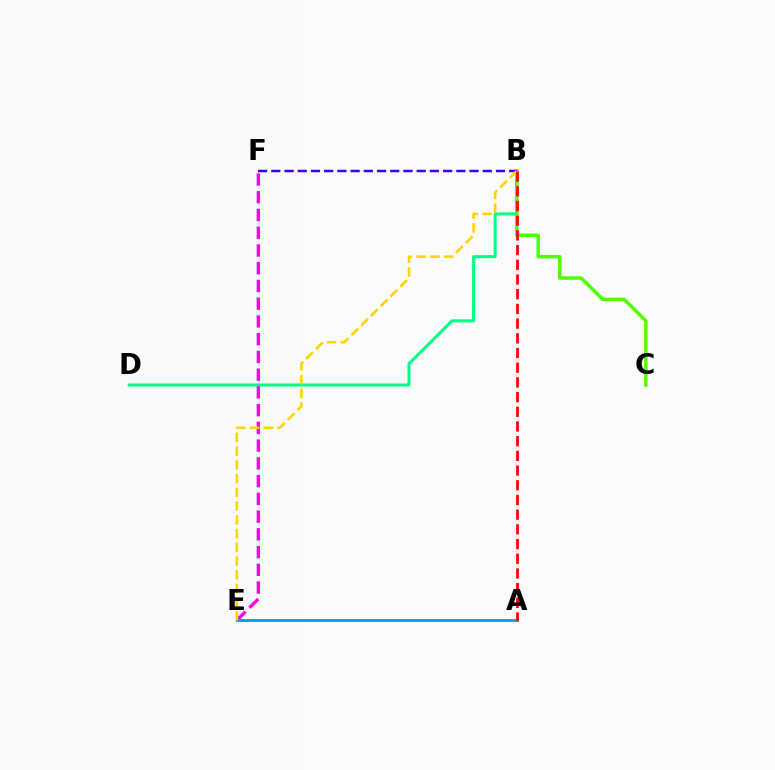{('B', 'D'): [{'color': '#00ff86', 'line_style': 'solid', 'thickness': 2.19}], ('B', 'C'): [{'color': '#4fff00', 'line_style': 'solid', 'thickness': 2.48}], ('B', 'F'): [{'color': '#3700ff', 'line_style': 'dashed', 'thickness': 1.8}], ('E', 'F'): [{'color': '#ff00ed', 'line_style': 'dashed', 'thickness': 2.41}], ('A', 'E'): [{'color': '#009eff', 'line_style': 'solid', 'thickness': 2.08}], ('B', 'E'): [{'color': '#ffd500', 'line_style': 'dashed', 'thickness': 1.87}], ('A', 'B'): [{'color': '#ff0000', 'line_style': 'dashed', 'thickness': 2.0}]}